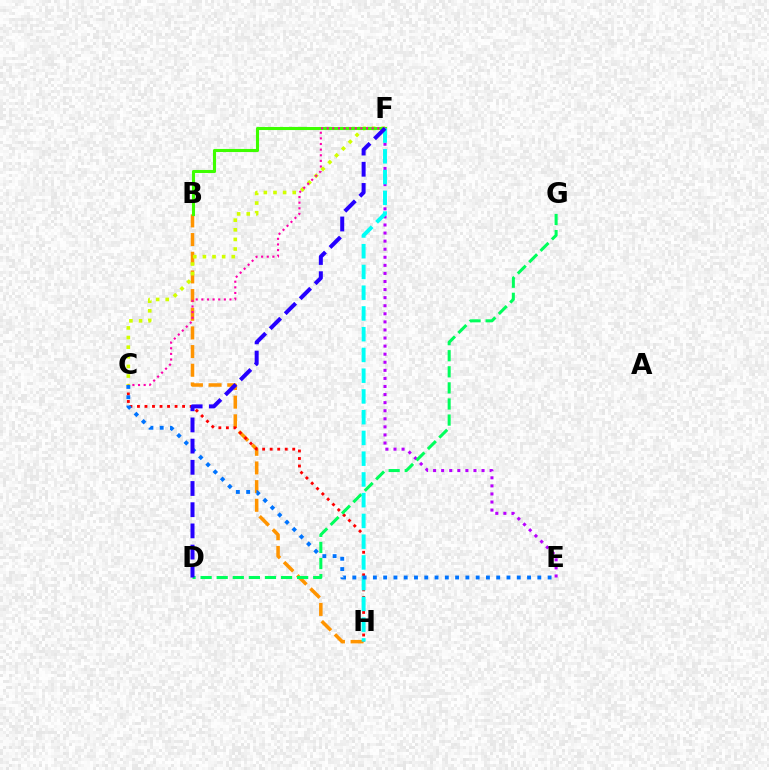{('B', 'H'): [{'color': '#ff9400', 'line_style': 'dashed', 'thickness': 2.54}], ('C', 'H'): [{'color': '#ff0000', 'line_style': 'dotted', 'thickness': 2.04}], ('C', 'F'): [{'color': '#d1ff00', 'line_style': 'dotted', 'thickness': 2.62}, {'color': '#ff00ac', 'line_style': 'dotted', 'thickness': 1.53}], ('B', 'F'): [{'color': '#3dff00', 'line_style': 'solid', 'thickness': 2.22}], ('E', 'F'): [{'color': '#b900ff', 'line_style': 'dotted', 'thickness': 2.19}], ('D', 'G'): [{'color': '#00ff5c', 'line_style': 'dashed', 'thickness': 2.19}], ('F', 'H'): [{'color': '#00fff6', 'line_style': 'dashed', 'thickness': 2.82}], ('C', 'E'): [{'color': '#0074ff', 'line_style': 'dotted', 'thickness': 2.79}], ('D', 'F'): [{'color': '#2500ff', 'line_style': 'dashed', 'thickness': 2.88}]}